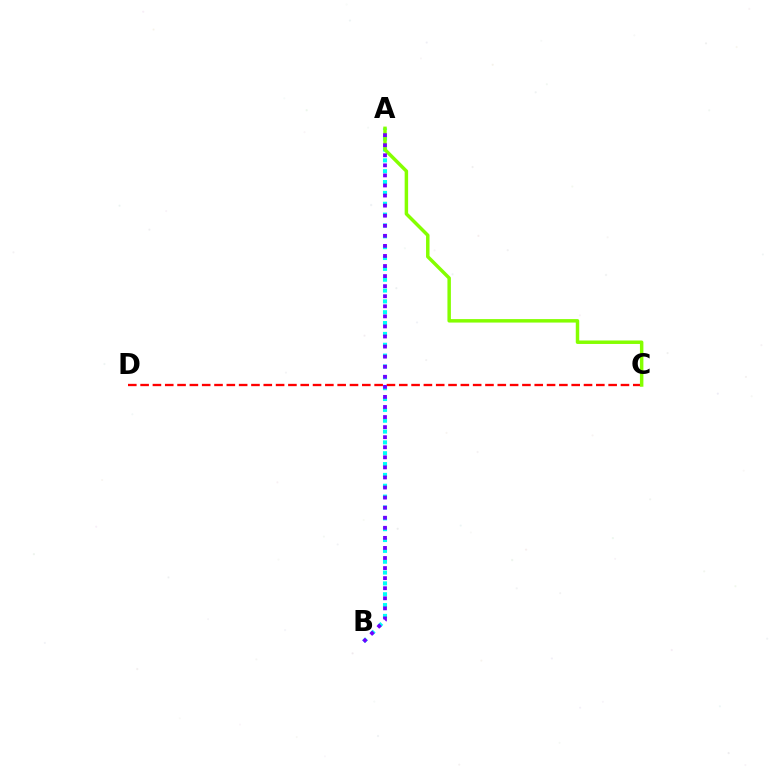{('A', 'B'): [{'color': '#00fff6', 'line_style': 'dotted', 'thickness': 2.95}, {'color': '#7200ff', 'line_style': 'dotted', 'thickness': 2.74}], ('C', 'D'): [{'color': '#ff0000', 'line_style': 'dashed', 'thickness': 1.67}], ('A', 'C'): [{'color': '#84ff00', 'line_style': 'solid', 'thickness': 2.5}]}